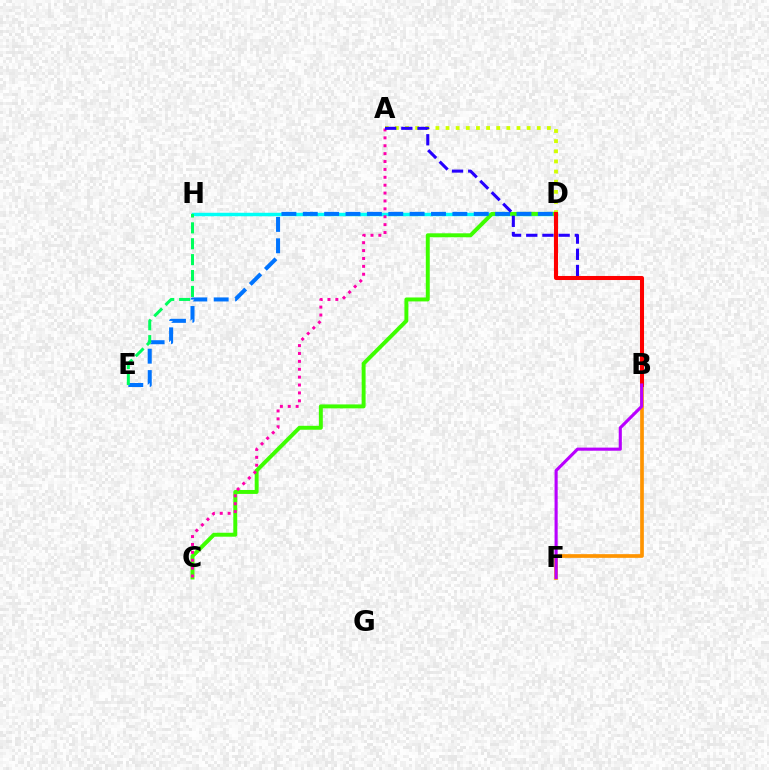{('D', 'H'): [{'color': '#00fff6', 'line_style': 'solid', 'thickness': 2.49}], ('A', 'D'): [{'color': '#d1ff00', 'line_style': 'dotted', 'thickness': 2.75}], ('C', 'D'): [{'color': '#3dff00', 'line_style': 'solid', 'thickness': 2.84}], ('B', 'F'): [{'color': '#ff9400', 'line_style': 'solid', 'thickness': 2.65}, {'color': '#b900ff', 'line_style': 'solid', 'thickness': 2.24}], ('D', 'E'): [{'color': '#0074ff', 'line_style': 'dashed', 'thickness': 2.9}], ('A', 'C'): [{'color': '#ff00ac', 'line_style': 'dotted', 'thickness': 2.14}], ('A', 'B'): [{'color': '#2500ff', 'line_style': 'dashed', 'thickness': 2.2}], ('B', 'D'): [{'color': '#ff0000', 'line_style': 'solid', 'thickness': 2.92}], ('E', 'H'): [{'color': '#00ff5c', 'line_style': 'dashed', 'thickness': 2.16}]}